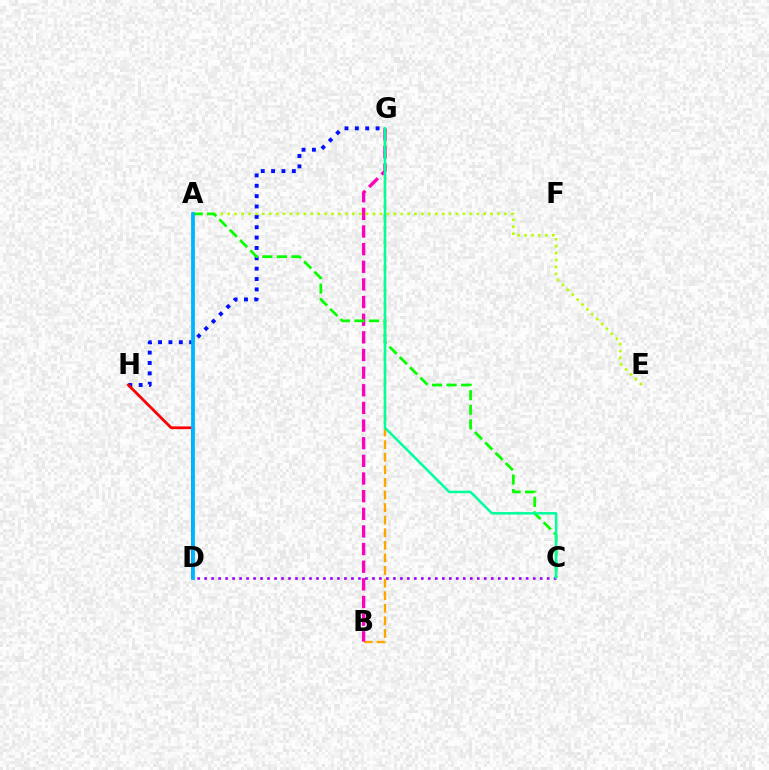{('G', 'H'): [{'color': '#0010ff', 'line_style': 'dotted', 'thickness': 2.82}], ('B', 'G'): [{'color': '#ffa500', 'line_style': 'dashed', 'thickness': 1.71}, {'color': '#ff00bd', 'line_style': 'dashed', 'thickness': 2.4}], ('A', 'E'): [{'color': '#b3ff00', 'line_style': 'dotted', 'thickness': 1.88}], ('D', 'H'): [{'color': '#ff0000', 'line_style': 'solid', 'thickness': 1.98}], ('C', 'D'): [{'color': '#9b00ff', 'line_style': 'dotted', 'thickness': 1.9}], ('A', 'C'): [{'color': '#08ff00', 'line_style': 'dashed', 'thickness': 1.98}], ('C', 'G'): [{'color': '#00ff9d', 'line_style': 'solid', 'thickness': 1.8}], ('A', 'D'): [{'color': '#00b5ff', 'line_style': 'solid', 'thickness': 2.73}]}